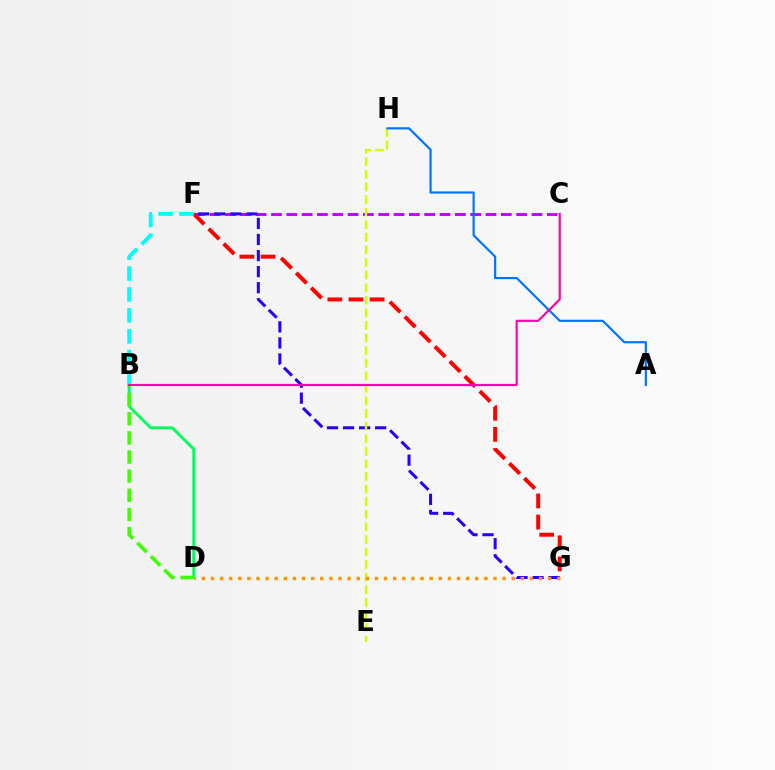{('C', 'F'): [{'color': '#b900ff', 'line_style': 'dashed', 'thickness': 2.08}], ('F', 'G'): [{'color': '#ff0000', 'line_style': 'dashed', 'thickness': 2.87}, {'color': '#2500ff', 'line_style': 'dashed', 'thickness': 2.18}], ('B', 'D'): [{'color': '#00ff5c', 'line_style': 'solid', 'thickness': 2.08}, {'color': '#3dff00', 'line_style': 'dashed', 'thickness': 2.6}], ('B', 'F'): [{'color': '#00fff6', 'line_style': 'dashed', 'thickness': 2.84}], ('E', 'H'): [{'color': '#d1ff00', 'line_style': 'dashed', 'thickness': 1.71}], ('D', 'G'): [{'color': '#ff9400', 'line_style': 'dotted', 'thickness': 2.48}], ('A', 'H'): [{'color': '#0074ff', 'line_style': 'solid', 'thickness': 1.57}], ('B', 'C'): [{'color': '#ff00ac', 'line_style': 'solid', 'thickness': 1.56}]}